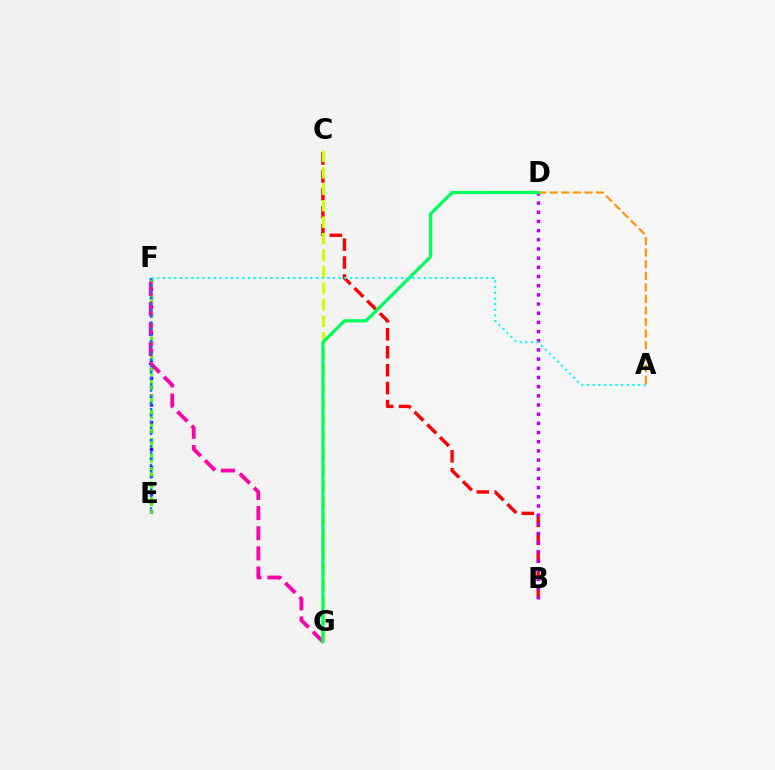{('B', 'C'): [{'color': '#ff0000', 'line_style': 'dashed', 'thickness': 2.44}], ('E', 'F'): [{'color': '#2500ff', 'line_style': 'dotted', 'thickness': 2.42}, {'color': '#3dff00', 'line_style': 'dashed', 'thickness': 1.97}, {'color': '#0074ff', 'line_style': 'dotted', 'thickness': 1.68}], ('F', 'G'): [{'color': '#ff00ac', 'line_style': 'dashed', 'thickness': 2.73}], ('B', 'D'): [{'color': '#b900ff', 'line_style': 'dotted', 'thickness': 2.49}], ('A', 'D'): [{'color': '#ff9400', 'line_style': 'dashed', 'thickness': 1.57}], ('C', 'G'): [{'color': '#d1ff00', 'line_style': 'dashed', 'thickness': 2.24}], ('D', 'G'): [{'color': '#00ff5c', 'line_style': 'solid', 'thickness': 2.34}], ('A', 'F'): [{'color': '#00fff6', 'line_style': 'dotted', 'thickness': 1.54}]}